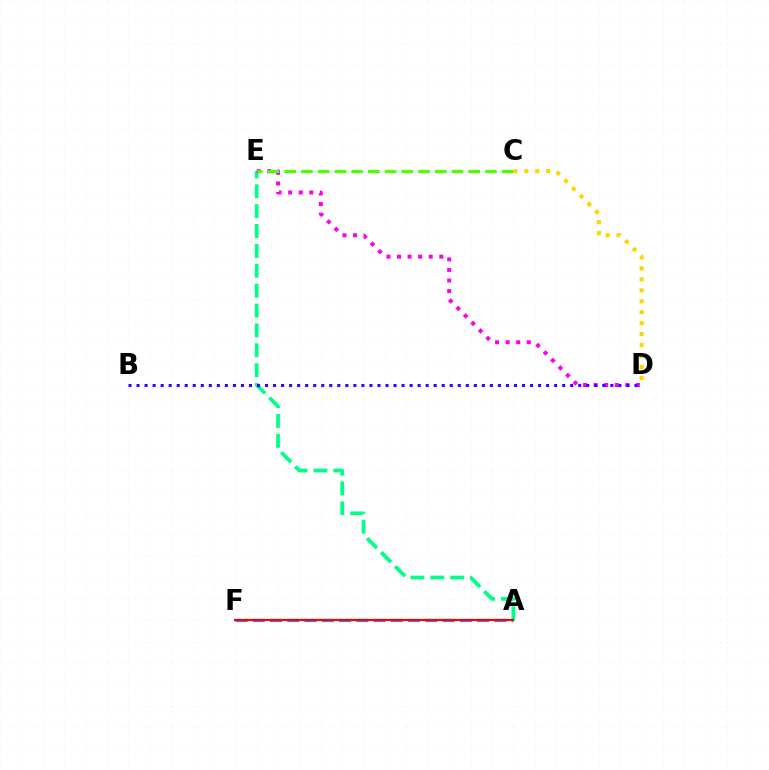{('A', 'F'): [{'color': '#009eff', 'line_style': 'dashed', 'thickness': 2.34}, {'color': '#ff0000', 'line_style': 'solid', 'thickness': 1.58}], ('A', 'E'): [{'color': '#00ff86', 'line_style': 'dashed', 'thickness': 2.7}], ('D', 'E'): [{'color': '#ff00ed', 'line_style': 'dotted', 'thickness': 2.87}], ('C', 'D'): [{'color': '#ffd500', 'line_style': 'dotted', 'thickness': 2.97}], ('B', 'D'): [{'color': '#3700ff', 'line_style': 'dotted', 'thickness': 2.18}], ('C', 'E'): [{'color': '#4fff00', 'line_style': 'dashed', 'thickness': 2.27}]}